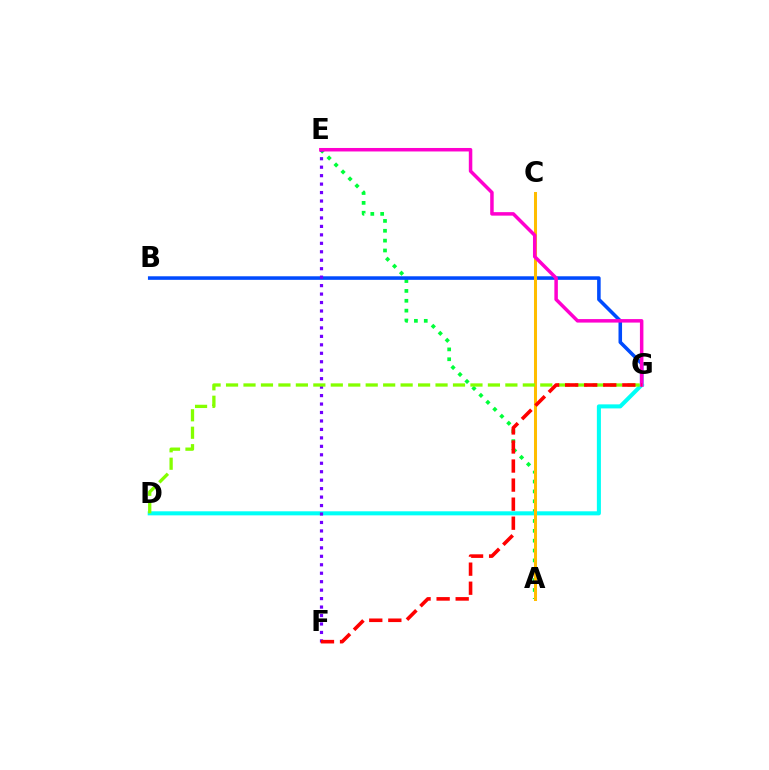{('A', 'E'): [{'color': '#00ff39', 'line_style': 'dotted', 'thickness': 2.68}], ('B', 'G'): [{'color': '#004bff', 'line_style': 'solid', 'thickness': 2.56}], ('D', 'G'): [{'color': '#00fff6', 'line_style': 'solid', 'thickness': 2.91}, {'color': '#84ff00', 'line_style': 'dashed', 'thickness': 2.37}], ('E', 'F'): [{'color': '#7200ff', 'line_style': 'dotted', 'thickness': 2.3}], ('A', 'C'): [{'color': '#ffbd00', 'line_style': 'solid', 'thickness': 2.18}], ('E', 'G'): [{'color': '#ff00cf', 'line_style': 'solid', 'thickness': 2.52}], ('F', 'G'): [{'color': '#ff0000', 'line_style': 'dashed', 'thickness': 2.59}]}